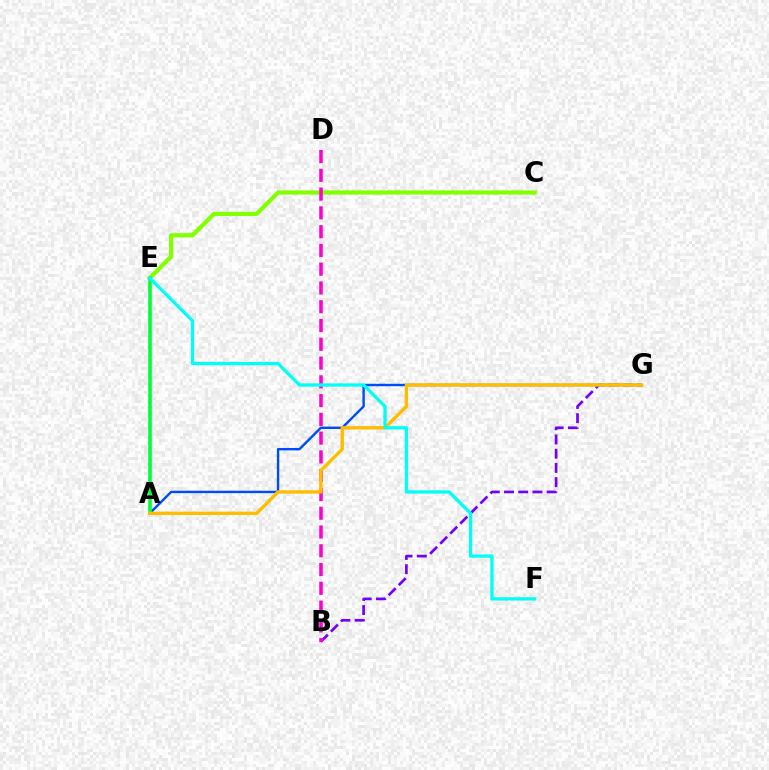{('A', 'G'): [{'color': '#004bff', 'line_style': 'solid', 'thickness': 1.74}, {'color': '#ffbd00', 'line_style': 'solid', 'thickness': 2.42}], ('B', 'G'): [{'color': '#7200ff', 'line_style': 'dashed', 'thickness': 1.93}], ('C', 'E'): [{'color': '#84ff00', 'line_style': 'solid', 'thickness': 2.99}], ('B', 'D'): [{'color': '#ff00cf', 'line_style': 'dashed', 'thickness': 2.55}], ('A', 'E'): [{'color': '#ff0000', 'line_style': 'dotted', 'thickness': 1.58}, {'color': '#00ff39', 'line_style': 'solid', 'thickness': 2.58}], ('E', 'F'): [{'color': '#00fff6', 'line_style': 'solid', 'thickness': 2.37}]}